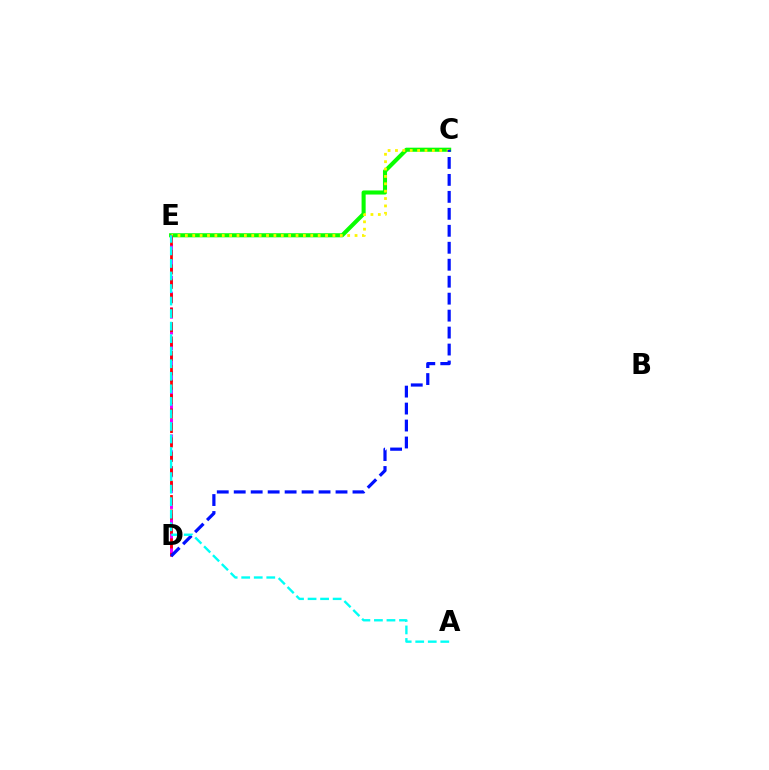{('C', 'E'): [{'color': '#08ff00', 'line_style': 'solid', 'thickness': 2.94}, {'color': '#fcf500', 'line_style': 'dotted', 'thickness': 2.0}], ('D', 'E'): [{'color': '#ee00ff', 'line_style': 'dashed', 'thickness': 2.15}, {'color': '#ff0000', 'line_style': 'dashed', 'thickness': 1.96}], ('C', 'D'): [{'color': '#0010ff', 'line_style': 'dashed', 'thickness': 2.3}], ('A', 'E'): [{'color': '#00fff6', 'line_style': 'dashed', 'thickness': 1.7}]}